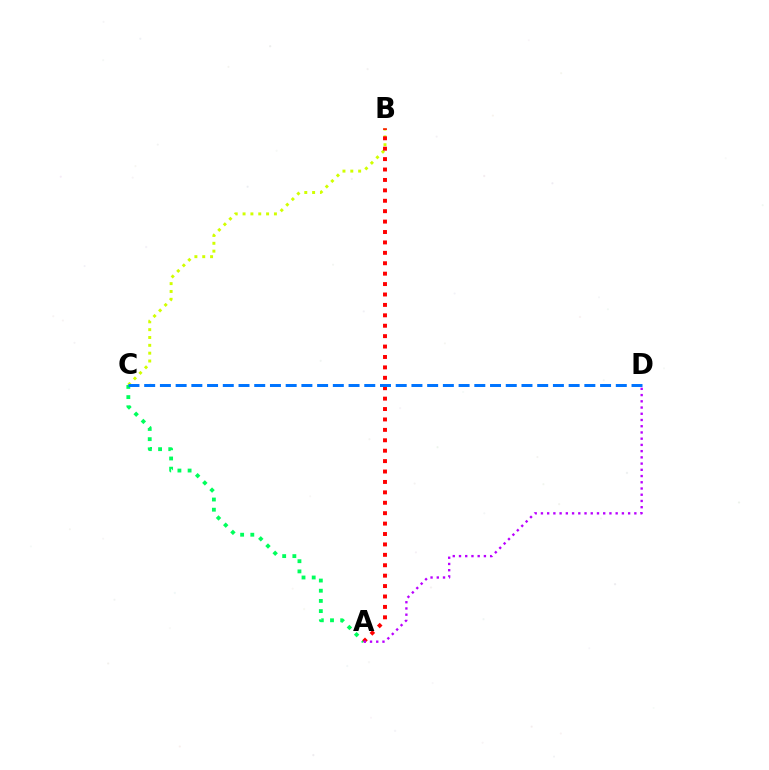{('A', 'C'): [{'color': '#00ff5c', 'line_style': 'dotted', 'thickness': 2.77}], ('B', 'C'): [{'color': '#d1ff00', 'line_style': 'dotted', 'thickness': 2.13}], ('A', 'B'): [{'color': '#ff0000', 'line_style': 'dotted', 'thickness': 2.83}], ('A', 'D'): [{'color': '#b900ff', 'line_style': 'dotted', 'thickness': 1.69}], ('C', 'D'): [{'color': '#0074ff', 'line_style': 'dashed', 'thickness': 2.14}]}